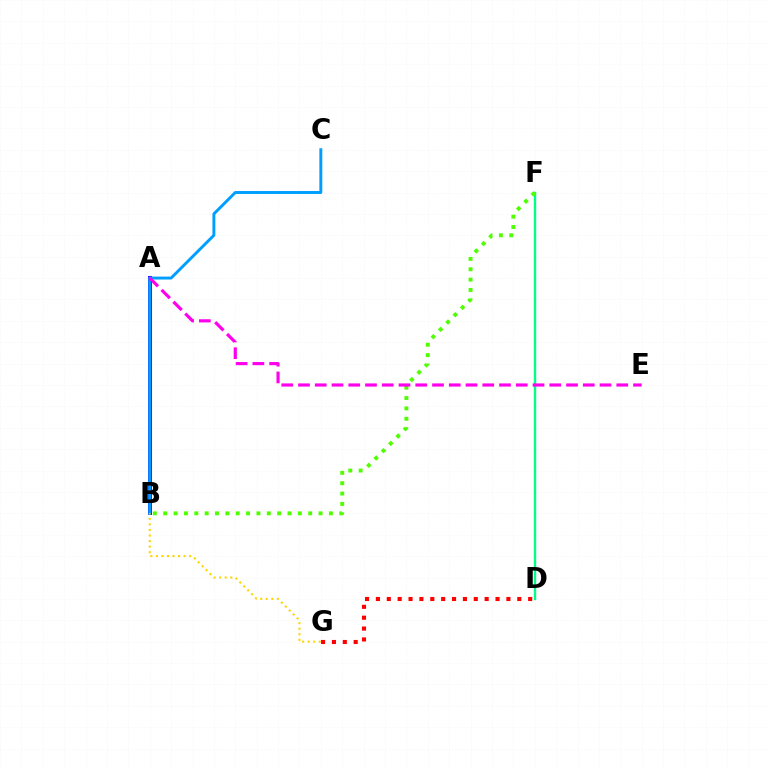{('D', 'F'): [{'color': '#00ff86', 'line_style': 'solid', 'thickness': 1.72}], ('B', 'F'): [{'color': '#4fff00', 'line_style': 'dotted', 'thickness': 2.81}], ('A', 'B'): [{'color': '#3700ff', 'line_style': 'solid', 'thickness': 2.87}], ('B', 'C'): [{'color': '#009eff', 'line_style': 'solid', 'thickness': 2.11}], ('A', 'E'): [{'color': '#ff00ed', 'line_style': 'dashed', 'thickness': 2.28}], ('B', 'G'): [{'color': '#ffd500', 'line_style': 'dotted', 'thickness': 1.51}], ('D', 'G'): [{'color': '#ff0000', 'line_style': 'dotted', 'thickness': 2.95}]}